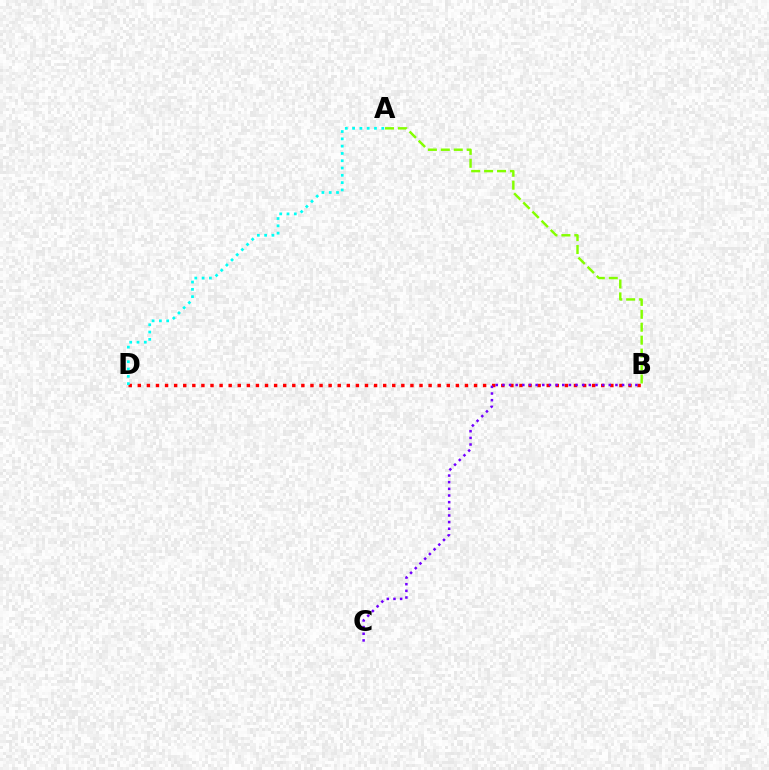{('B', 'D'): [{'color': '#ff0000', 'line_style': 'dotted', 'thickness': 2.47}], ('A', 'D'): [{'color': '#00fff6', 'line_style': 'dotted', 'thickness': 1.98}], ('B', 'C'): [{'color': '#7200ff', 'line_style': 'dotted', 'thickness': 1.81}], ('A', 'B'): [{'color': '#84ff00', 'line_style': 'dashed', 'thickness': 1.76}]}